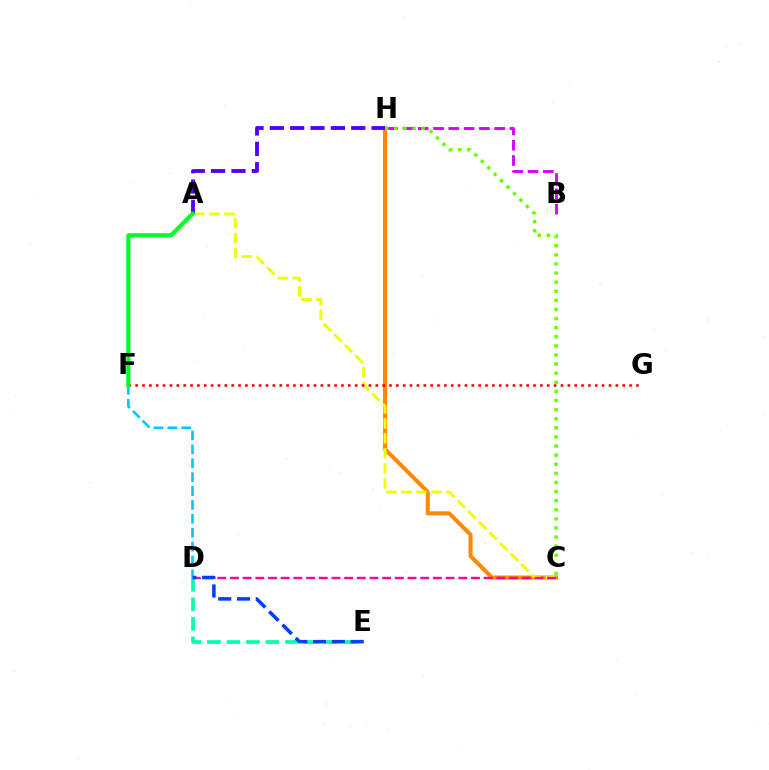{('B', 'H'): [{'color': '#d600ff', 'line_style': 'dashed', 'thickness': 2.08}], ('C', 'H'): [{'color': '#ff8800', 'line_style': 'solid', 'thickness': 2.9}, {'color': '#66ff00', 'line_style': 'dotted', 'thickness': 2.47}], ('A', 'C'): [{'color': '#eeff00', 'line_style': 'dashed', 'thickness': 2.04}], ('F', 'G'): [{'color': '#ff0000', 'line_style': 'dotted', 'thickness': 1.86}], ('D', 'E'): [{'color': '#00ffaf', 'line_style': 'dashed', 'thickness': 2.65}, {'color': '#003fff', 'line_style': 'dashed', 'thickness': 2.55}], ('C', 'D'): [{'color': '#ff00a0', 'line_style': 'dashed', 'thickness': 1.72}], ('D', 'F'): [{'color': '#00c7ff', 'line_style': 'dashed', 'thickness': 1.89}], ('A', 'H'): [{'color': '#4f00ff', 'line_style': 'dashed', 'thickness': 2.76}], ('A', 'F'): [{'color': '#00ff27', 'line_style': 'solid', 'thickness': 2.98}]}